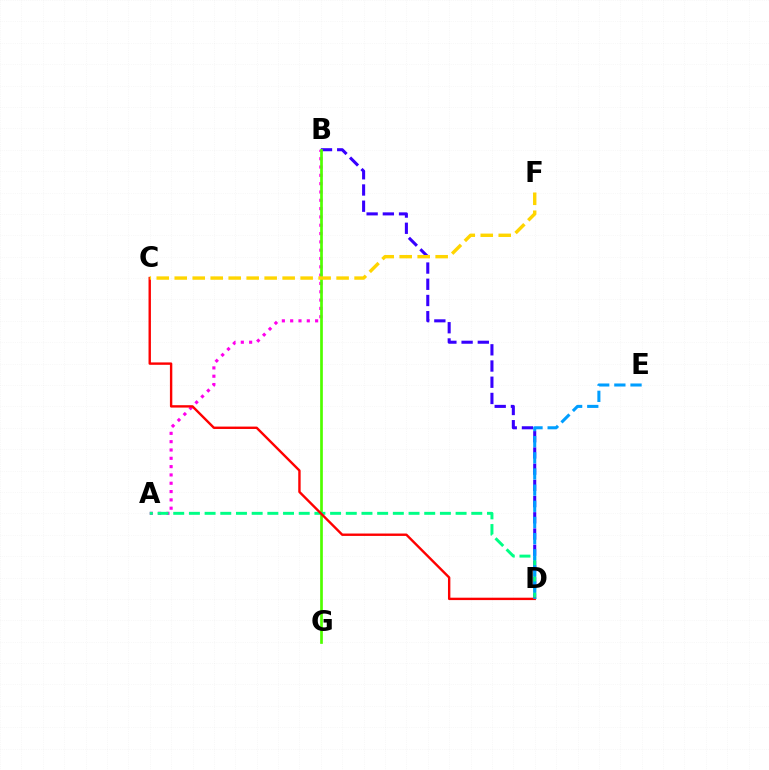{('B', 'D'): [{'color': '#3700ff', 'line_style': 'dashed', 'thickness': 2.2}], ('A', 'B'): [{'color': '#ff00ed', 'line_style': 'dotted', 'thickness': 2.26}], ('B', 'G'): [{'color': '#4fff00', 'line_style': 'solid', 'thickness': 1.95}], ('A', 'D'): [{'color': '#00ff86', 'line_style': 'dashed', 'thickness': 2.13}], ('C', 'D'): [{'color': '#ff0000', 'line_style': 'solid', 'thickness': 1.72}], ('C', 'F'): [{'color': '#ffd500', 'line_style': 'dashed', 'thickness': 2.44}], ('D', 'E'): [{'color': '#009eff', 'line_style': 'dashed', 'thickness': 2.2}]}